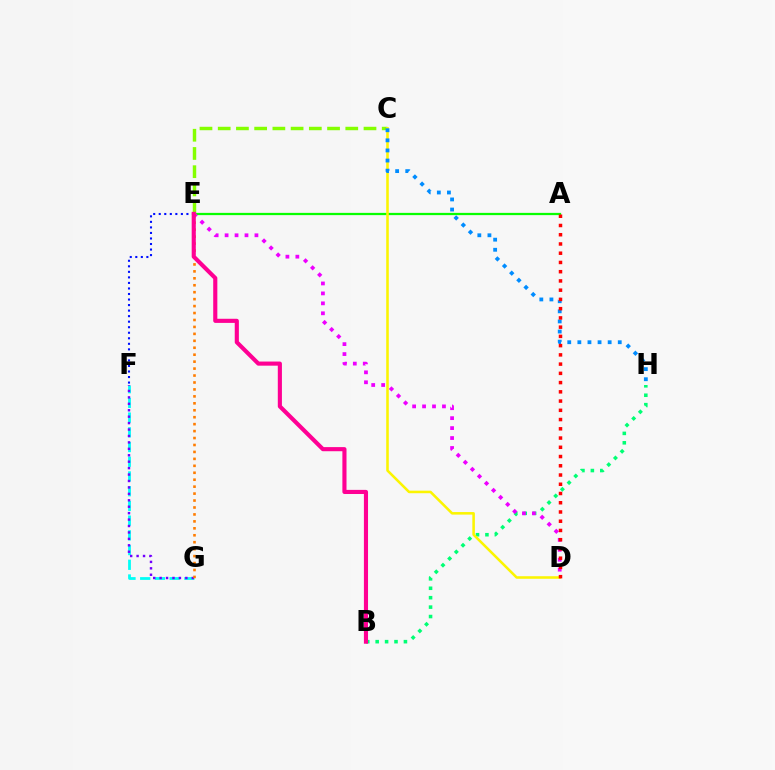{('F', 'G'): [{'color': '#00fff6', 'line_style': 'dashed', 'thickness': 2.0}, {'color': '#7200ff', 'line_style': 'dotted', 'thickness': 1.75}], ('B', 'H'): [{'color': '#00ff74', 'line_style': 'dotted', 'thickness': 2.56}], ('A', 'E'): [{'color': '#08ff00', 'line_style': 'solid', 'thickness': 1.62}], ('E', 'F'): [{'color': '#0010ff', 'line_style': 'dotted', 'thickness': 1.5}], ('C', 'E'): [{'color': '#84ff00', 'line_style': 'dashed', 'thickness': 2.48}], ('D', 'E'): [{'color': '#ee00ff', 'line_style': 'dotted', 'thickness': 2.7}], ('E', 'G'): [{'color': '#ff7c00', 'line_style': 'dotted', 'thickness': 1.89}], ('C', 'D'): [{'color': '#fcf500', 'line_style': 'solid', 'thickness': 1.84}], ('B', 'E'): [{'color': '#ff0094', 'line_style': 'solid', 'thickness': 2.97}], ('C', 'H'): [{'color': '#008cff', 'line_style': 'dotted', 'thickness': 2.74}], ('A', 'D'): [{'color': '#ff0000', 'line_style': 'dotted', 'thickness': 2.51}]}